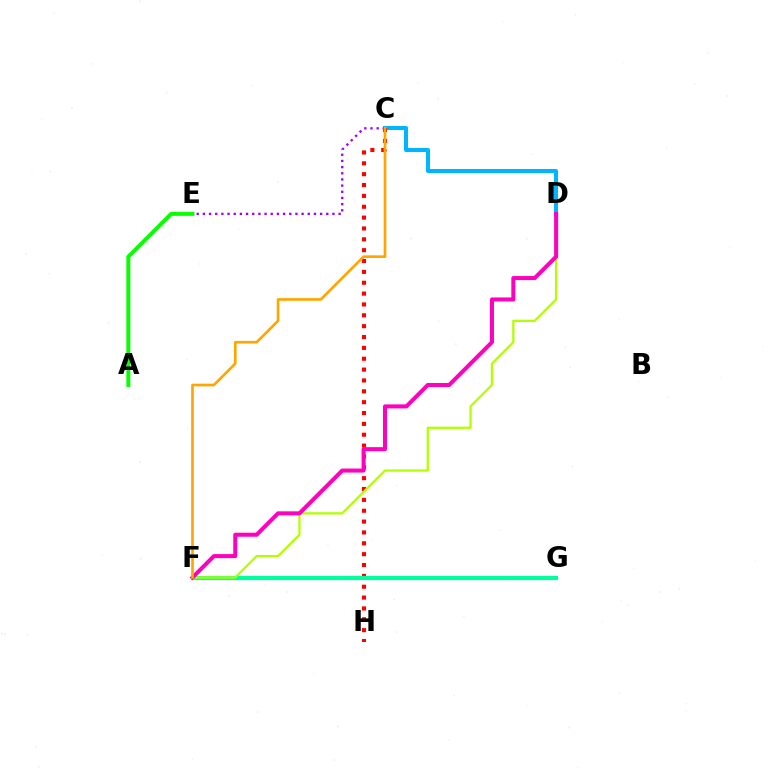{('C', 'D'): [{'color': '#00b5ff', 'line_style': 'solid', 'thickness': 2.91}], ('C', 'E'): [{'color': '#9b00ff', 'line_style': 'dotted', 'thickness': 1.68}], ('C', 'H'): [{'color': '#ff0000', 'line_style': 'dotted', 'thickness': 2.95}], ('F', 'G'): [{'color': '#0010ff', 'line_style': 'dashed', 'thickness': 2.78}, {'color': '#00ff9d', 'line_style': 'solid', 'thickness': 2.99}], ('A', 'E'): [{'color': '#08ff00', 'line_style': 'solid', 'thickness': 2.84}], ('D', 'F'): [{'color': '#b3ff00', 'line_style': 'solid', 'thickness': 1.63}, {'color': '#ff00bd', 'line_style': 'solid', 'thickness': 2.9}], ('C', 'F'): [{'color': '#ffa500', 'line_style': 'solid', 'thickness': 1.91}]}